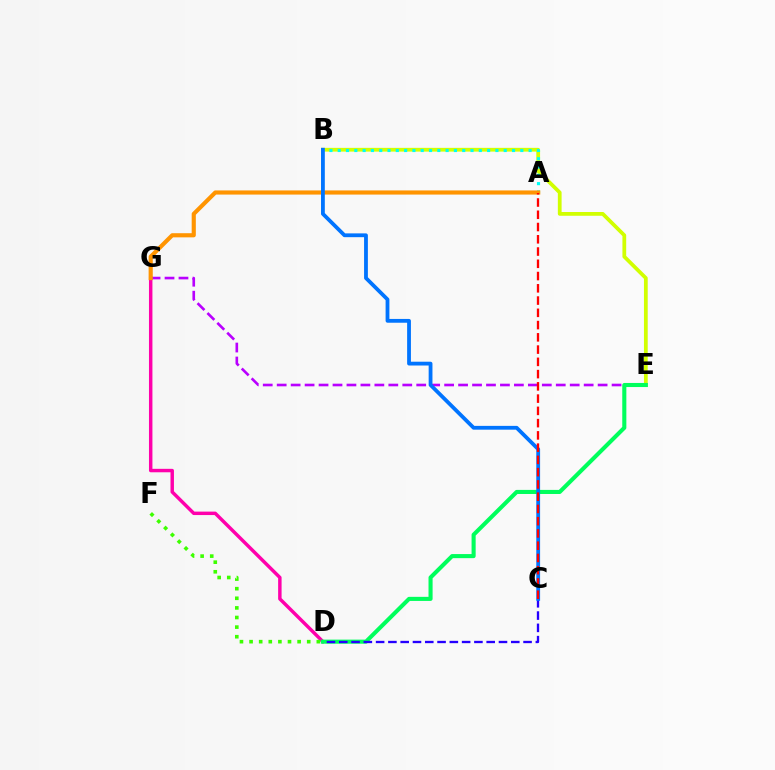{('D', 'G'): [{'color': '#ff00ac', 'line_style': 'solid', 'thickness': 2.48}], ('B', 'E'): [{'color': '#d1ff00', 'line_style': 'solid', 'thickness': 2.71}], ('A', 'B'): [{'color': '#00fff6', 'line_style': 'dotted', 'thickness': 2.26}], ('E', 'G'): [{'color': '#b900ff', 'line_style': 'dashed', 'thickness': 1.9}], ('A', 'G'): [{'color': '#ff9400', 'line_style': 'solid', 'thickness': 2.98}], ('D', 'F'): [{'color': '#3dff00', 'line_style': 'dotted', 'thickness': 2.61}], ('D', 'E'): [{'color': '#00ff5c', 'line_style': 'solid', 'thickness': 2.94}], ('C', 'D'): [{'color': '#2500ff', 'line_style': 'dashed', 'thickness': 1.67}], ('B', 'C'): [{'color': '#0074ff', 'line_style': 'solid', 'thickness': 2.73}], ('A', 'C'): [{'color': '#ff0000', 'line_style': 'dashed', 'thickness': 1.67}]}